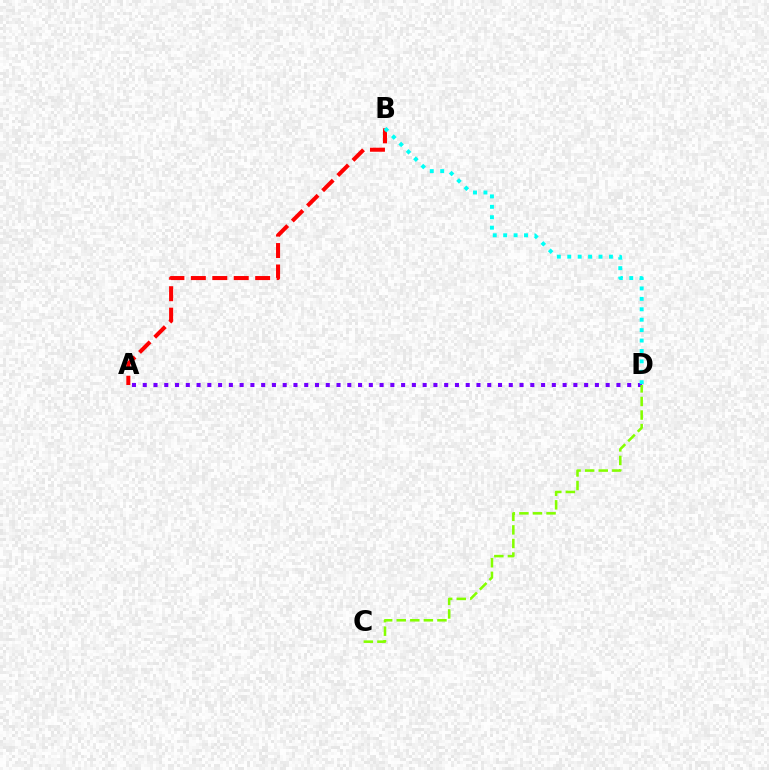{('A', 'B'): [{'color': '#ff0000', 'line_style': 'dashed', 'thickness': 2.91}], ('A', 'D'): [{'color': '#7200ff', 'line_style': 'dotted', 'thickness': 2.93}], ('B', 'D'): [{'color': '#00fff6', 'line_style': 'dotted', 'thickness': 2.83}], ('C', 'D'): [{'color': '#84ff00', 'line_style': 'dashed', 'thickness': 1.84}]}